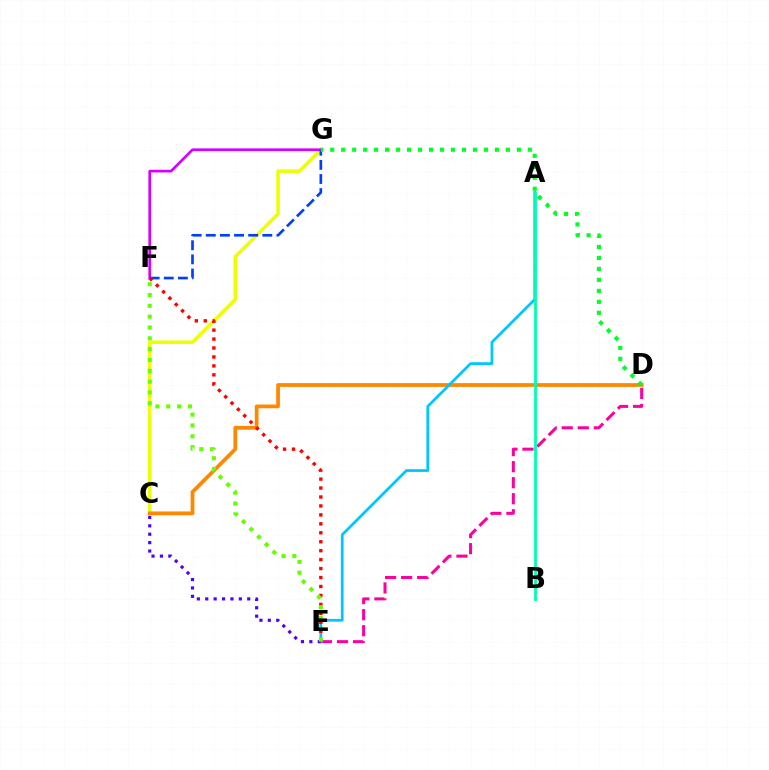{('C', 'G'): [{'color': '#eeff00', 'line_style': 'solid', 'thickness': 2.54}], ('D', 'E'): [{'color': '#ff00a0', 'line_style': 'dashed', 'thickness': 2.18}], ('C', 'D'): [{'color': '#ff8800', 'line_style': 'solid', 'thickness': 2.71}], ('F', 'G'): [{'color': '#d600ff', 'line_style': 'solid', 'thickness': 1.95}, {'color': '#003fff', 'line_style': 'dashed', 'thickness': 1.92}], ('A', 'E'): [{'color': '#00c7ff', 'line_style': 'solid', 'thickness': 1.99}], ('E', 'F'): [{'color': '#ff0000', 'line_style': 'dotted', 'thickness': 2.43}, {'color': '#66ff00', 'line_style': 'dotted', 'thickness': 2.94}], ('D', 'G'): [{'color': '#00ff27', 'line_style': 'dotted', 'thickness': 2.98}], ('C', 'E'): [{'color': '#4f00ff', 'line_style': 'dotted', 'thickness': 2.28}], ('A', 'B'): [{'color': '#00ffaf', 'line_style': 'solid', 'thickness': 2.02}]}